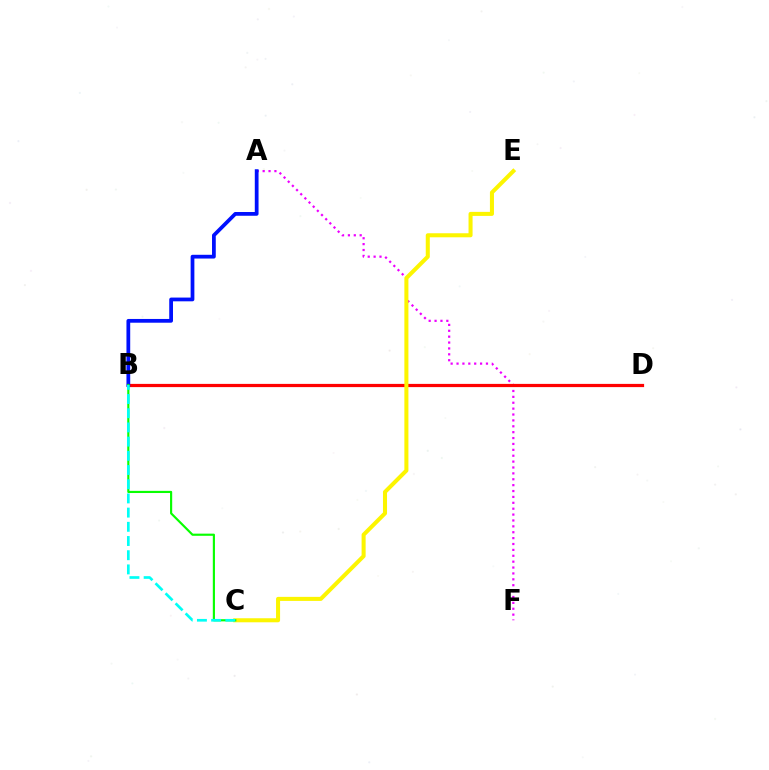{('A', 'F'): [{'color': '#ee00ff', 'line_style': 'dotted', 'thickness': 1.6}], ('B', 'D'): [{'color': '#ff0000', 'line_style': 'solid', 'thickness': 2.32}], ('A', 'B'): [{'color': '#0010ff', 'line_style': 'solid', 'thickness': 2.7}], ('C', 'E'): [{'color': '#fcf500', 'line_style': 'solid', 'thickness': 2.91}], ('B', 'C'): [{'color': '#08ff00', 'line_style': 'solid', 'thickness': 1.55}, {'color': '#00fff6', 'line_style': 'dashed', 'thickness': 1.93}]}